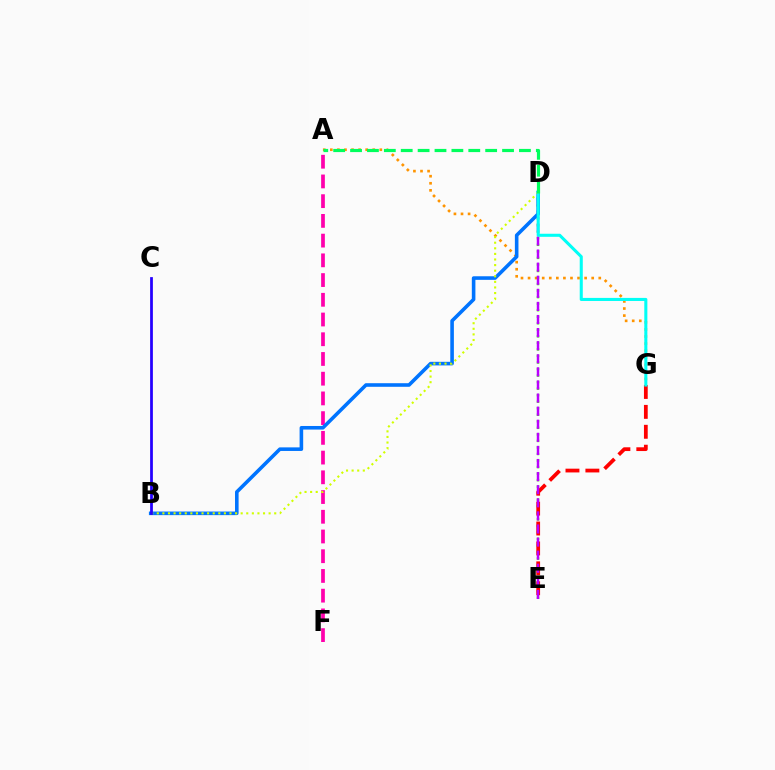{('A', 'G'): [{'color': '#ff9400', 'line_style': 'dotted', 'thickness': 1.92}], ('D', 'E'): [{'color': '#3dff00', 'line_style': 'dotted', 'thickness': 1.78}, {'color': '#b900ff', 'line_style': 'dashed', 'thickness': 1.78}], ('A', 'F'): [{'color': '#ff00ac', 'line_style': 'dashed', 'thickness': 2.68}], ('E', 'G'): [{'color': '#ff0000', 'line_style': 'dashed', 'thickness': 2.71}], ('B', 'D'): [{'color': '#0074ff', 'line_style': 'solid', 'thickness': 2.58}, {'color': '#d1ff00', 'line_style': 'dotted', 'thickness': 1.52}], ('D', 'G'): [{'color': '#00fff6', 'line_style': 'solid', 'thickness': 2.21}], ('A', 'D'): [{'color': '#00ff5c', 'line_style': 'dashed', 'thickness': 2.29}], ('B', 'C'): [{'color': '#2500ff', 'line_style': 'solid', 'thickness': 1.98}]}